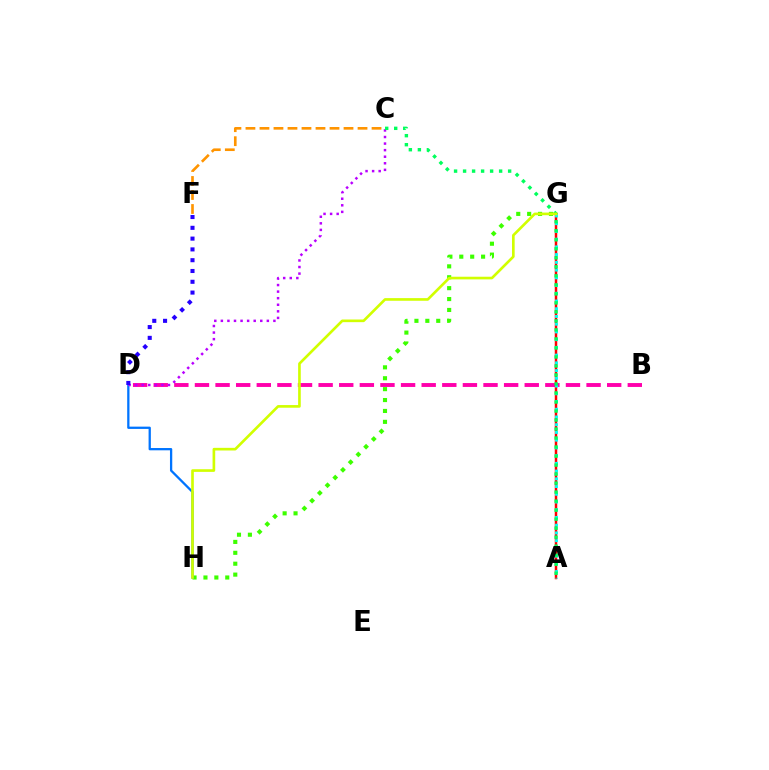{('B', 'D'): [{'color': '#ff00ac', 'line_style': 'dashed', 'thickness': 2.8}], ('A', 'G'): [{'color': '#ff0000', 'line_style': 'solid', 'thickness': 1.79}, {'color': '#00fff6', 'line_style': 'dotted', 'thickness': 2.1}], ('G', 'H'): [{'color': '#3dff00', 'line_style': 'dotted', 'thickness': 2.96}, {'color': '#d1ff00', 'line_style': 'solid', 'thickness': 1.91}], ('D', 'H'): [{'color': '#0074ff', 'line_style': 'solid', 'thickness': 1.64}], ('C', 'F'): [{'color': '#ff9400', 'line_style': 'dashed', 'thickness': 1.9}], ('C', 'D'): [{'color': '#b900ff', 'line_style': 'dotted', 'thickness': 1.78}], ('A', 'C'): [{'color': '#00ff5c', 'line_style': 'dotted', 'thickness': 2.45}], ('D', 'F'): [{'color': '#2500ff', 'line_style': 'dotted', 'thickness': 2.93}]}